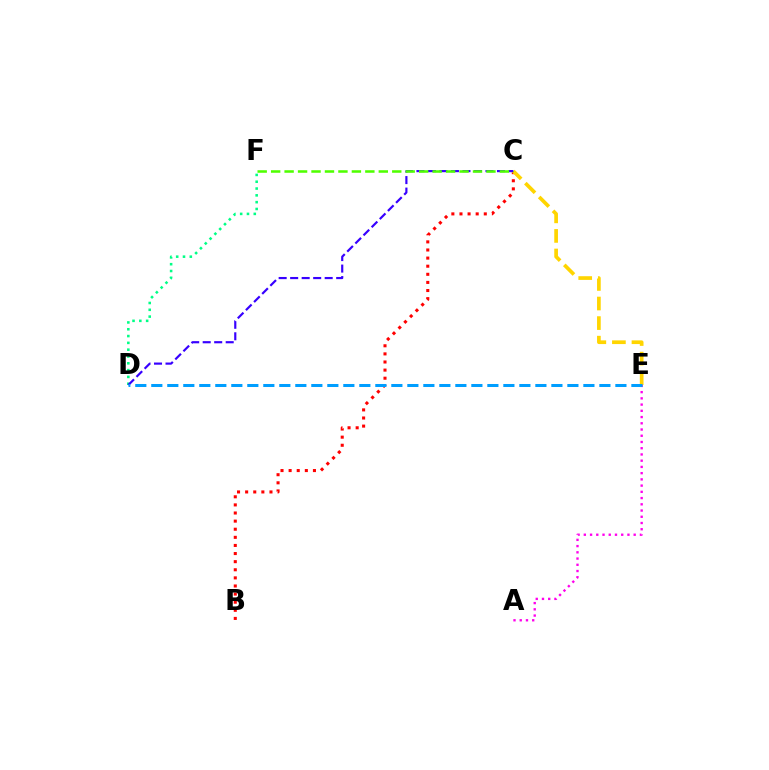{('B', 'C'): [{'color': '#ff0000', 'line_style': 'dotted', 'thickness': 2.2}], ('A', 'E'): [{'color': '#ff00ed', 'line_style': 'dotted', 'thickness': 1.69}], ('D', 'F'): [{'color': '#00ff86', 'line_style': 'dotted', 'thickness': 1.85}], ('C', 'E'): [{'color': '#ffd500', 'line_style': 'dashed', 'thickness': 2.66}], ('C', 'D'): [{'color': '#3700ff', 'line_style': 'dashed', 'thickness': 1.56}], ('C', 'F'): [{'color': '#4fff00', 'line_style': 'dashed', 'thickness': 1.83}], ('D', 'E'): [{'color': '#009eff', 'line_style': 'dashed', 'thickness': 2.17}]}